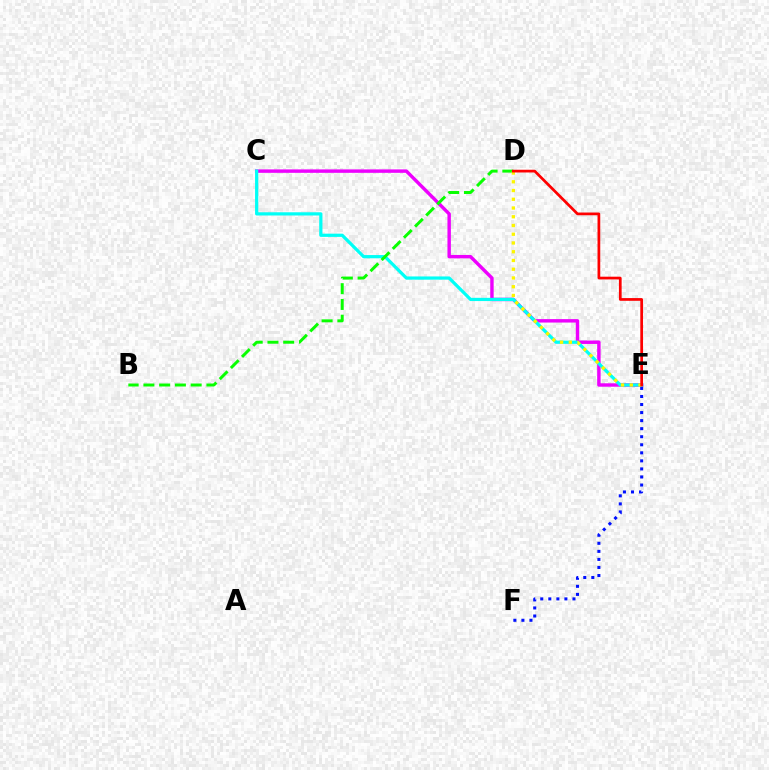{('C', 'E'): [{'color': '#ee00ff', 'line_style': 'solid', 'thickness': 2.47}, {'color': '#00fff6', 'line_style': 'solid', 'thickness': 2.32}], ('B', 'D'): [{'color': '#08ff00', 'line_style': 'dashed', 'thickness': 2.14}], ('D', 'E'): [{'color': '#fcf500', 'line_style': 'dotted', 'thickness': 2.38}, {'color': '#ff0000', 'line_style': 'solid', 'thickness': 1.96}], ('E', 'F'): [{'color': '#0010ff', 'line_style': 'dotted', 'thickness': 2.19}]}